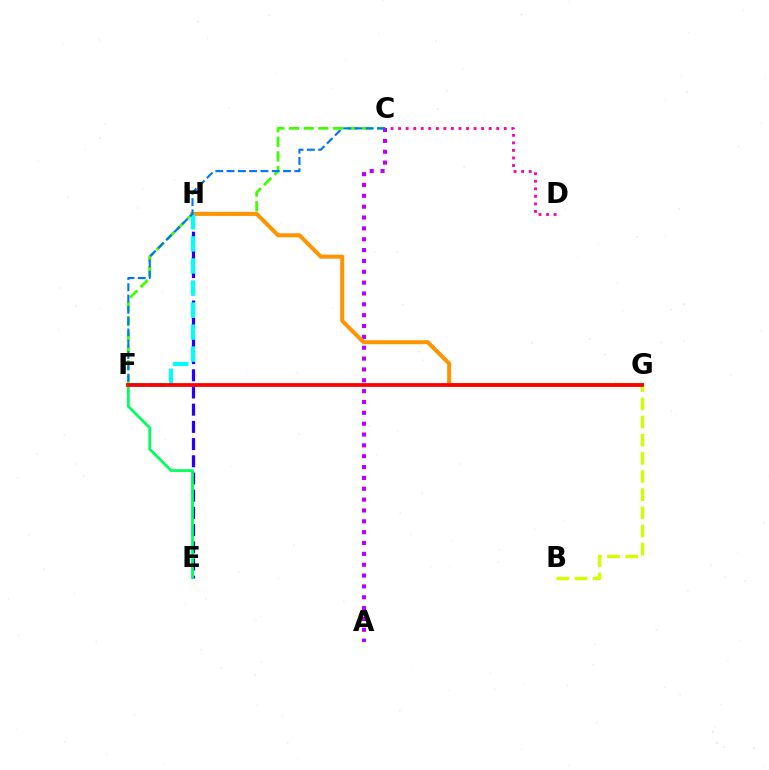{('C', 'F'): [{'color': '#3dff00', 'line_style': 'dashed', 'thickness': 1.99}, {'color': '#0074ff', 'line_style': 'dashed', 'thickness': 1.53}], ('E', 'H'): [{'color': '#2500ff', 'line_style': 'dashed', 'thickness': 2.34}], ('B', 'G'): [{'color': '#d1ff00', 'line_style': 'dashed', 'thickness': 2.47}], ('A', 'C'): [{'color': '#b900ff', 'line_style': 'dotted', 'thickness': 2.95}], ('E', 'F'): [{'color': '#00ff5c', 'line_style': 'solid', 'thickness': 2.0}], ('G', 'H'): [{'color': '#ff9400', 'line_style': 'solid', 'thickness': 2.89}], ('F', 'H'): [{'color': '#00fff6', 'line_style': 'dashed', 'thickness': 2.99}], ('C', 'D'): [{'color': '#ff00ac', 'line_style': 'dotted', 'thickness': 2.05}], ('F', 'G'): [{'color': '#ff0000', 'line_style': 'solid', 'thickness': 2.72}]}